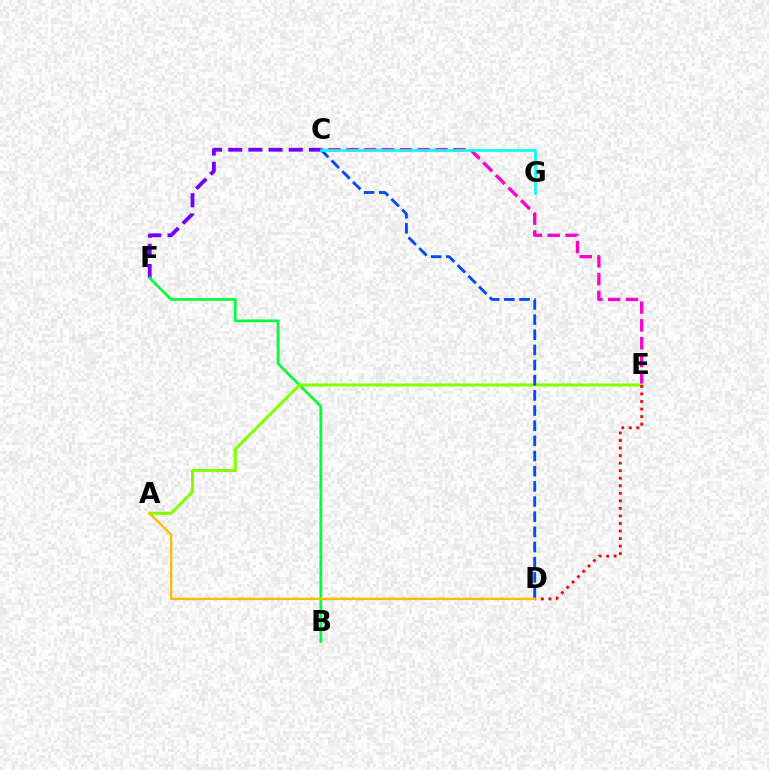{('C', 'F'): [{'color': '#7200ff', 'line_style': 'dashed', 'thickness': 2.74}], ('C', 'E'): [{'color': '#ff00cf', 'line_style': 'dashed', 'thickness': 2.42}], ('B', 'F'): [{'color': '#00ff39', 'line_style': 'solid', 'thickness': 1.95}], ('A', 'E'): [{'color': '#84ff00', 'line_style': 'solid', 'thickness': 2.2}], ('C', 'D'): [{'color': '#004bff', 'line_style': 'dashed', 'thickness': 2.06}], ('D', 'E'): [{'color': '#ff0000', 'line_style': 'dotted', 'thickness': 2.05}], ('A', 'D'): [{'color': '#ffbd00', 'line_style': 'solid', 'thickness': 1.72}], ('C', 'G'): [{'color': '#00fff6', 'line_style': 'solid', 'thickness': 1.92}]}